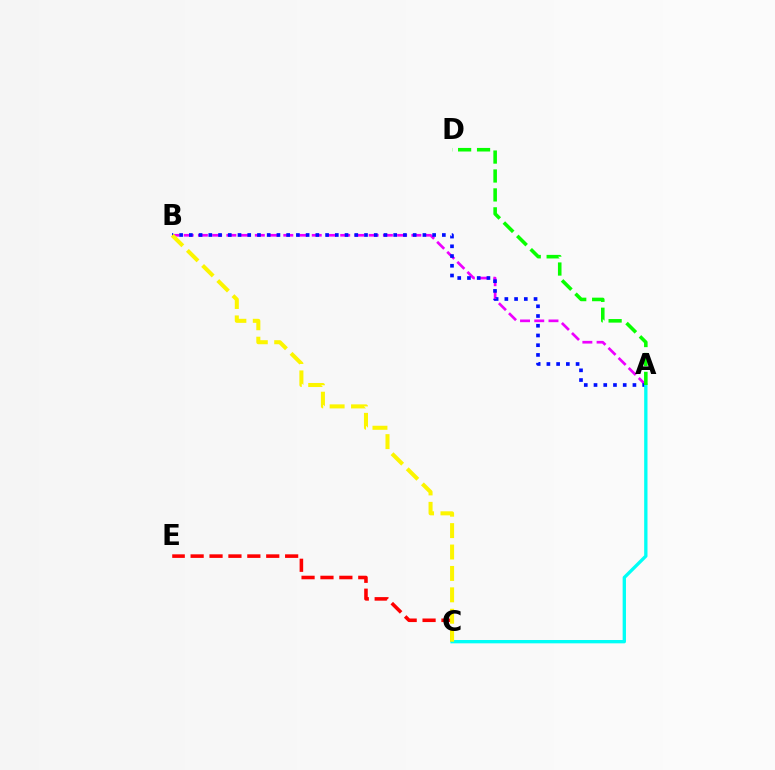{('C', 'E'): [{'color': '#ff0000', 'line_style': 'dashed', 'thickness': 2.57}], ('A', 'B'): [{'color': '#ee00ff', 'line_style': 'dashed', 'thickness': 1.93}, {'color': '#0010ff', 'line_style': 'dotted', 'thickness': 2.64}], ('A', 'C'): [{'color': '#00fff6', 'line_style': 'solid', 'thickness': 2.39}], ('B', 'C'): [{'color': '#fcf500', 'line_style': 'dashed', 'thickness': 2.91}], ('A', 'D'): [{'color': '#08ff00', 'line_style': 'dashed', 'thickness': 2.57}]}